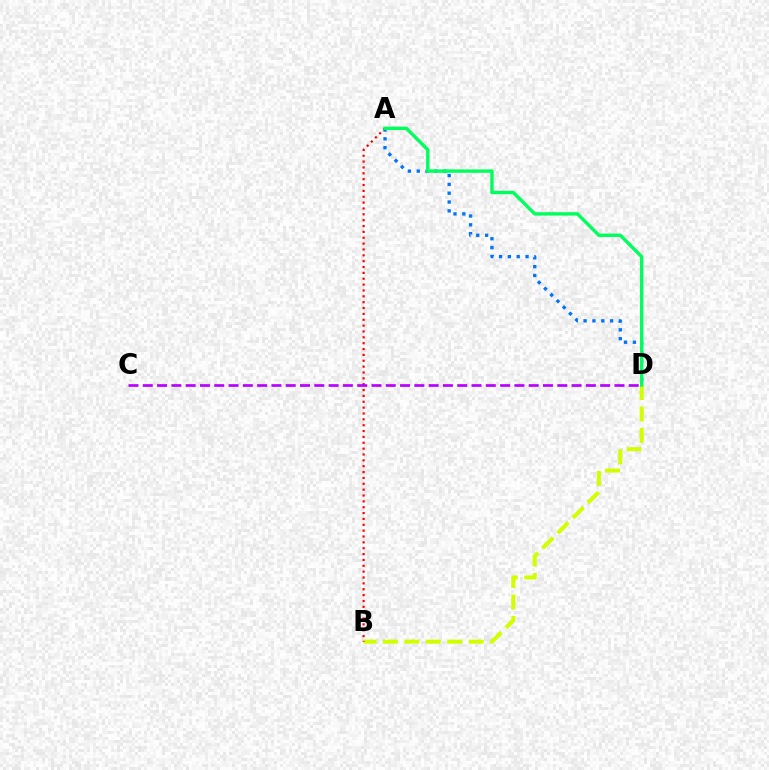{('A', 'D'): [{'color': '#0074ff', 'line_style': 'dotted', 'thickness': 2.4}, {'color': '#00ff5c', 'line_style': 'solid', 'thickness': 2.43}], ('B', 'D'): [{'color': '#d1ff00', 'line_style': 'dashed', 'thickness': 2.91}], ('A', 'B'): [{'color': '#ff0000', 'line_style': 'dotted', 'thickness': 1.59}], ('C', 'D'): [{'color': '#b900ff', 'line_style': 'dashed', 'thickness': 1.94}]}